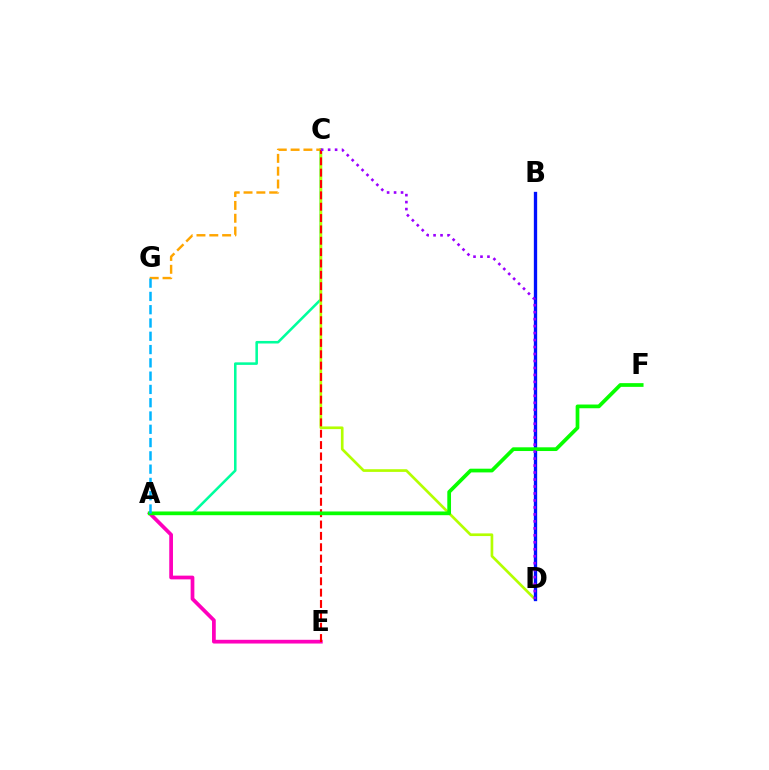{('A', 'C'): [{'color': '#00ff9d', 'line_style': 'solid', 'thickness': 1.84}], ('C', 'D'): [{'color': '#b3ff00', 'line_style': 'solid', 'thickness': 1.93}, {'color': '#9b00ff', 'line_style': 'dotted', 'thickness': 1.89}], ('C', 'G'): [{'color': '#ffa500', 'line_style': 'dashed', 'thickness': 1.74}], ('A', 'E'): [{'color': '#ff00bd', 'line_style': 'solid', 'thickness': 2.69}], ('C', 'E'): [{'color': '#ff0000', 'line_style': 'dashed', 'thickness': 1.54}], ('B', 'D'): [{'color': '#0010ff', 'line_style': 'solid', 'thickness': 2.39}], ('A', 'F'): [{'color': '#08ff00', 'line_style': 'solid', 'thickness': 2.68}], ('A', 'G'): [{'color': '#00b5ff', 'line_style': 'dashed', 'thickness': 1.8}]}